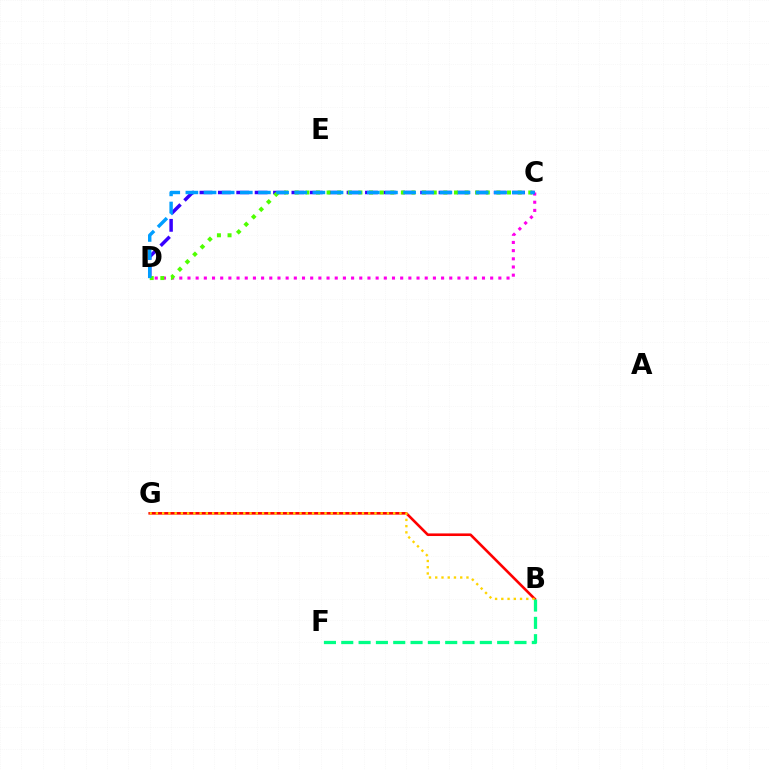{('B', 'G'): [{'color': '#ff0000', 'line_style': 'solid', 'thickness': 1.88}, {'color': '#ffd500', 'line_style': 'dotted', 'thickness': 1.7}], ('C', 'D'): [{'color': '#ff00ed', 'line_style': 'dotted', 'thickness': 2.22}, {'color': '#3700ff', 'line_style': 'dashed', 'thickness': 2.5}, {'color': '#4fff00', 'line_style': 'dotted', 'thickness': 2.88}, {'color': '#009eff', 'line_style': 'dashed', 'thickness': 2.46}], ('B', 'F'): [{'color': '#00ff86', 'line_style': 'dashed', 'thickness': 2.35}]}